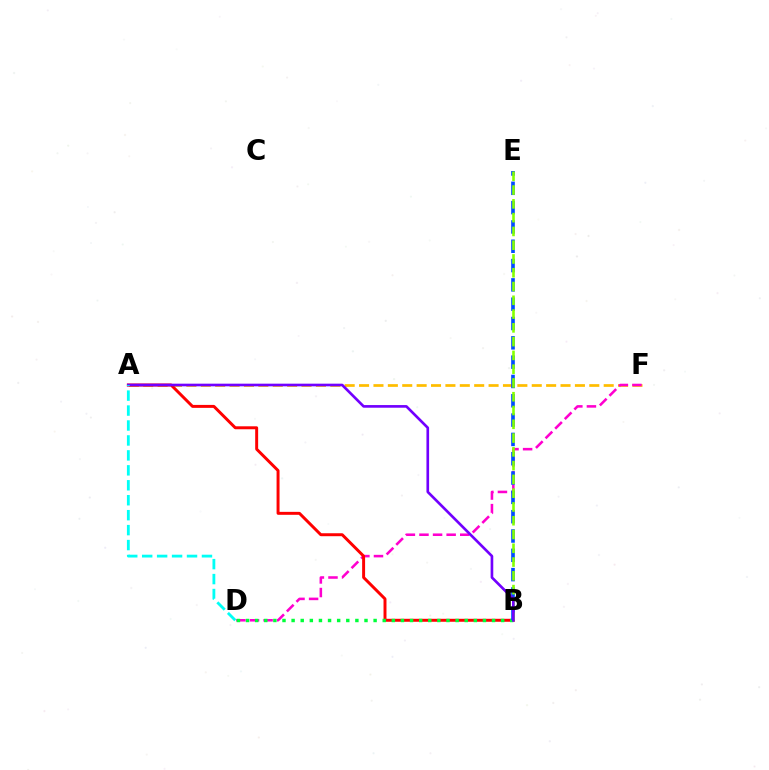{('A', 'F'): [{'color': '#ffbd00', 'line_style': 'dashed', 'thickness': 1.95}], ('D', 'F'): [{'color': '#ff00cf', 'line_style': 'dashed', 'thickness': 1.85}], ('A', 'B'): [{'color': '#ff0000', 'line_style': 'solid', 'thickness': 2.13}, {'color': '#7200ff', 'line_style': 'solid', 'thickness': 1.91}], ('B', 'D'): [{'color': '#00ff39', 'line_style': 'dotted', 'thickness': 2.48}], ('B', 'E'): [{'color': '#004bff', 'line_style': 'dashed', 'thickness': 2.62}, {'color': '#84ff00', 'line_style': 'dashed', 'thickness': 1.87}], ('A', 'D'): [{'color': '#00fff6', 'line_style': 'dashed', 'thickness': 2.03}]}